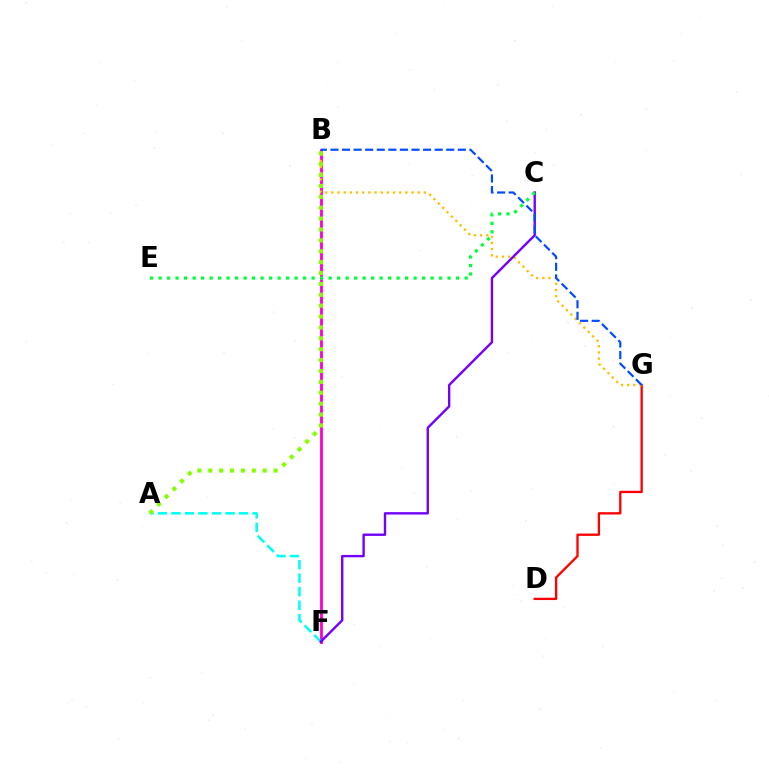{('B', 'F'): [{'color': '#ff00cf', 'line_style': 'solid', 'thickness': 2.03}], ('A', 'F'): [{'color': '#00fff6', 'line_style': 'dashed', 'thickness': 1.84}], ('D', 'G'): [{'color': '#ff0000', 'line_style': 'solid', 'thickness': 1.67}], ('B', 'G'): [{'color': '#ffbd00', 'line_style': 'dotted', 'thickness': 1.68}, {'color': '#004bff', 'line_style': 'dashed', 'thickness': 1.57}], ('C', 'F'): [{'color': '#7200ff', 'line_style': 'solid', 'thickness': 1.72}], ('A', 'B'): [{'color': '#84ff00', 'line_style': 'dotted', 'thickness': 2.96}], ('C', 'E'): [{'color': '#00ff39', 'line_style': 'dotted', 'thickness': 2.31}]}